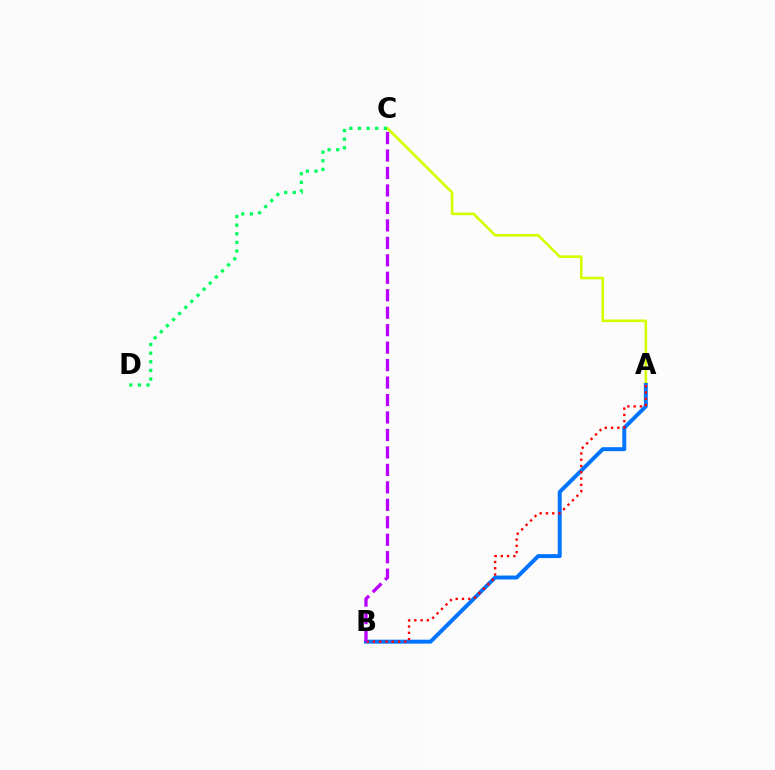{('A', 'C'): [{'color': '#d1ff00', 'line_style': 'solid', 'thickness': 1.89}], ('A', 'B'): [{'color': '#0074ff', 'line_style': 'solid', 'thickness': 2.84}, {'color': '#ff0000', 'line_style': 'dotted', 'thickness': 1.71}], ('C', 'D'): [{'color': '#00ff5c', 'line_style': 'dotted', 'thickness': 2.34}], ('B', 'C'): [{'color': '#b900ff', 'line_style': 'dashed', 'thickness': 2.37}]}